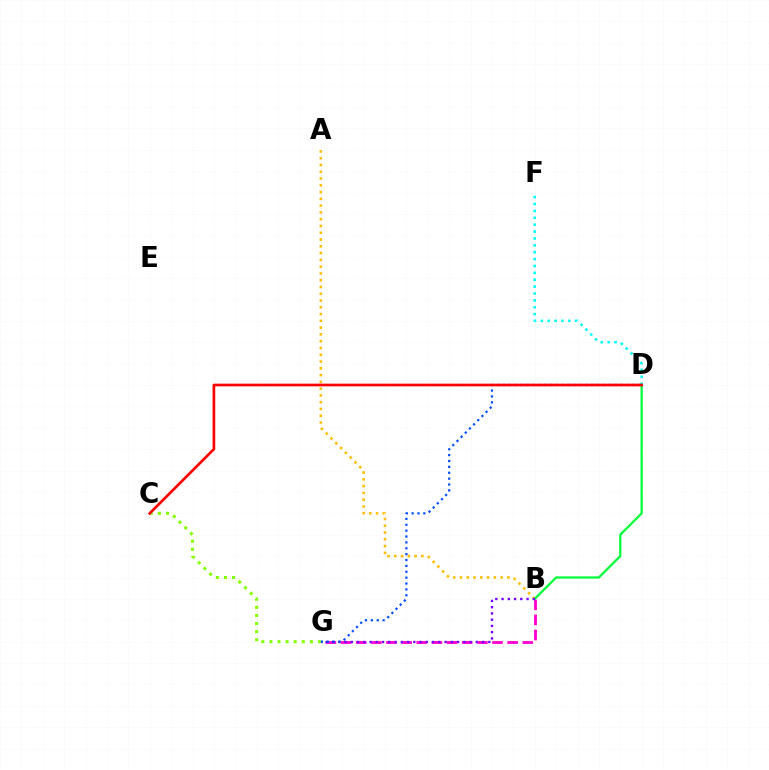{('D', 'F'): [{'color': '#00fff6', 'line_style': 'dotted', 'thickness': 1.87}], ('A', 'B'): [{'color': '#ffbd00', 'line_style': 'dotted', 'thickness': 1.84}], ('B', 'G'): [{'color': '#ff00cf', 'line_style': 'dashed', 'thickness': 2.06}, {'color': '#7200ff', 'line_style': 'dotted', 'thickness': 1.7}], ('C', 'G'): [{'color': '#84ff00', 'line_style': 'dotted', 'thickness': 2.2}], ('B', 'D'): [{'color': '#00ff39', 'line_style': 'solid', 'thickness': 1.62}], ('D', 'G'): [{'color': '#004bff', 'line_style': 'dotted', 'thickness': 1.6}], ('C', 'D'): [{'color': '#ff0000', 'line_style': 'solid', 'thickness': 1.93}]}